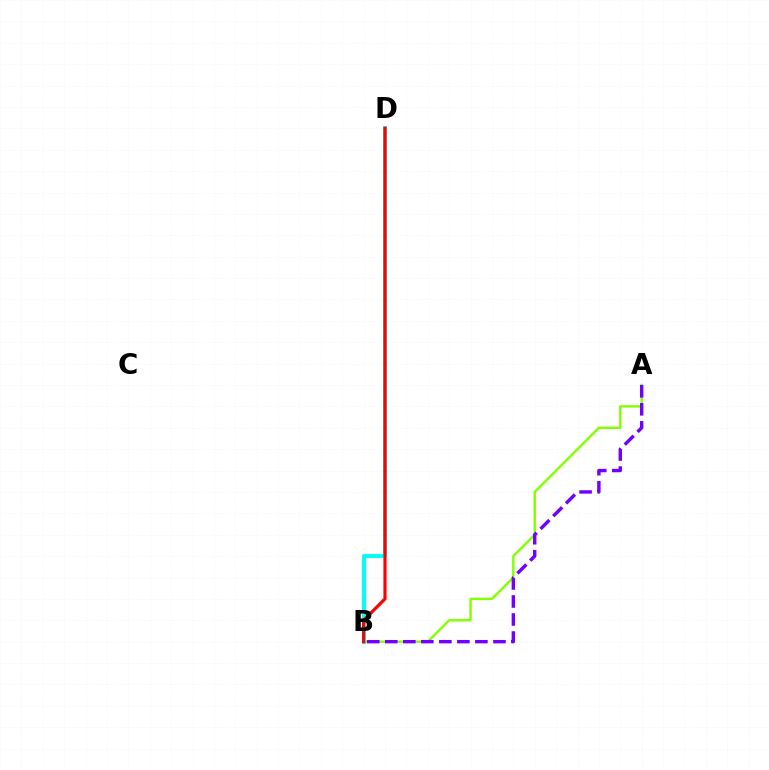{('A', 'B'): [{'color': '#84ff00', 'line_style': 'solid', 'thickness': 1.73}, {'color': '#7200ff', 'line_style': 'dashed', 'thickness': 2.45}], ('B', 'D'): [{'color': '#00fff6', 'line_style': 'solid', 'thickness': 2.83}, {'color': '#ff0000', 'line_style': 'solid', 'thickness': 2.28}]}